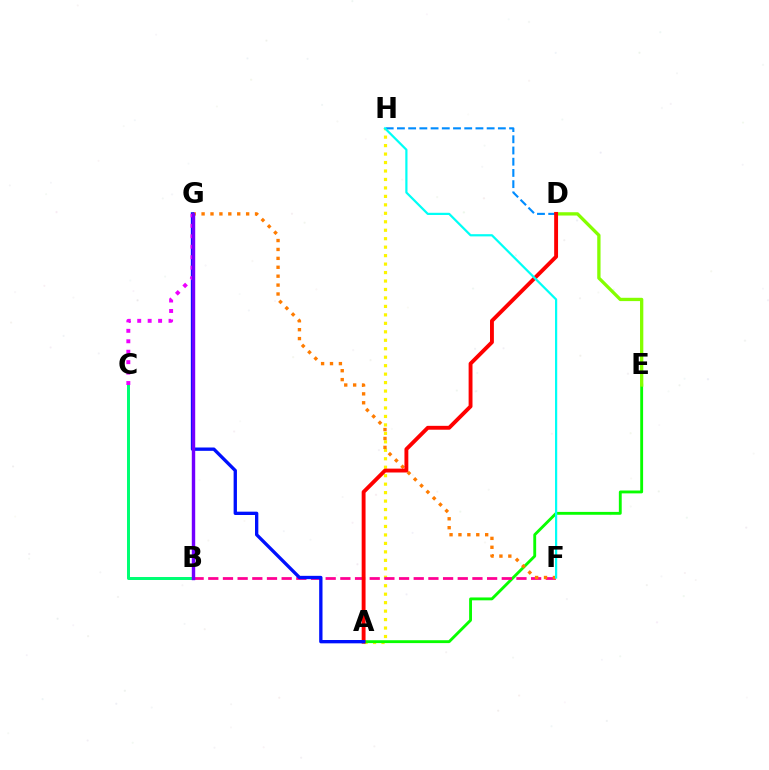{('A', 'H'): [{'color': '#fcf500', 'line_style': 'dotted', 'thickness': 2.3}], ('A', 'E'): [{'color': '#08ff00', 'line_style': 'solid', 'thickness': 2.06}], ('B', 'C'): [{'color': '#00ff74', 'line_style': 'solid', 'thickness': 2.16}], ('B', 'F'): [{'color': '#ff0094', 'line_style': 'dashed', 'thickness': 1.99}], ('F', 'G'): [{'color': '#ff7c00', 'line_style': 'dotted', 'thickness': 2.42}], ('D', 'E'): [{'color': '#84ff00', 'line_style': 'solid', 'thickness': 2.38}], ('D', 'H'): [{'color': '#008cff', 'line_style': 'dashed', 'thickness': 1.52}], ('A', 'D'): [{'color': '#ff0000', 'line_style': 'solid', 'thickness': 2.79}], ('A', 'G'): [{'color': '#0010ff', 'line_style': 'solid', 'thickness': 2.4}], ('C', 'G'): [{'color': '#ee00ff', 'line_style': 'dotted', 'thickness': 2.84}], ('B', 'G'): [{'color': '#7200ff', 'line_style': 'solid', 'thickness': 2.46}], ('F', 'H'): [{'color': '#00fff6', 'line_style': 'solid', 'thickness': 1.59}]}